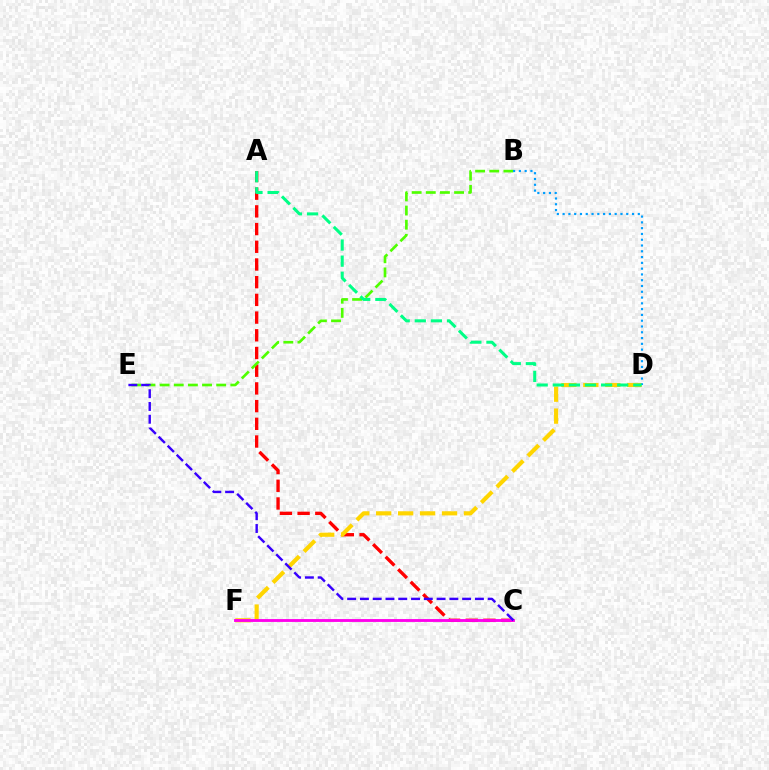{('A', 'C'): [{'color': '#ff0000', 'line_style': 'dashed', 'thickness': 2.41}], ('D', 'F'): [{'color': '#ffd500', 'line_style': 'dashed', 'thickness': 2.98}], ('C', 'F'): [{'color': '#ff00ed', 'line_style': 'solid', 'thickness': 2.06}], ('B', 'E'): [{'color': '#4fff00', 'line_style': 'dashed', 'thickness': 1.92}], ('C', 'E'): [{'color': '#3700ff', 'line_style': 'dashed', 'thickness': 1.74}], ('B', 'D'): [{'color': '#009eff', 'line_style': 'dotted', 'thickness': 1.57}], ('A', 'D'): [{'color': '#00ff86', 'line_style': 'dashed', 'thickness': 2.19}]}